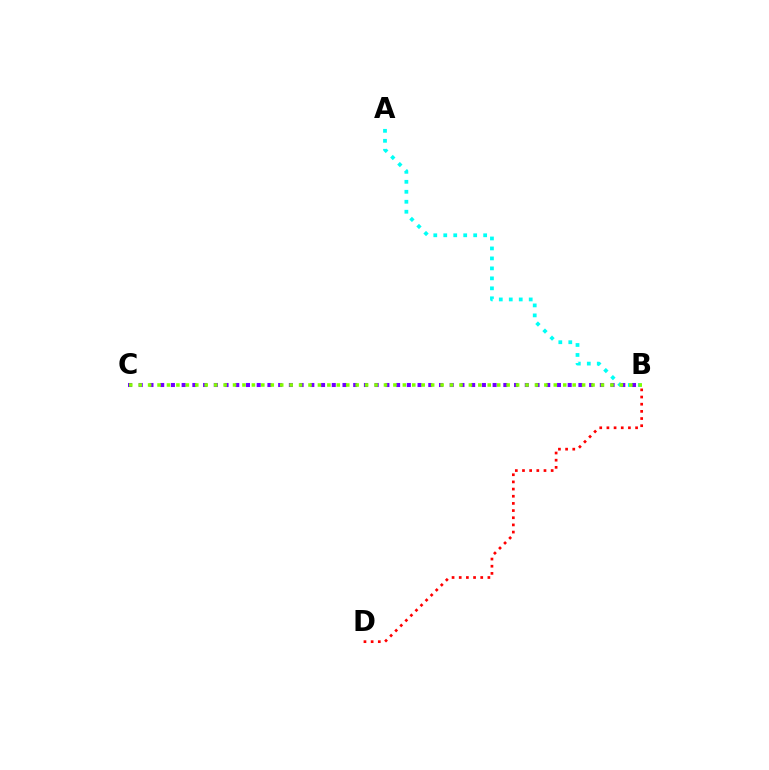{('A', 'B'): [{'color': '#00fff6', 'line_style': 'dotted', 'thickness': 2.71}], ('B', 'D'): [{'color': '#ff0000', 'line_style': 'dotted', 'thickness': 1.95}], ('B', 'C'): [{'color': '#7200ff', 'line_style': 'dotted', 'thickness': 2.91}, {'color': '#84ff00', 'line_style': 'dotted', 'thickness': 2.56}]}